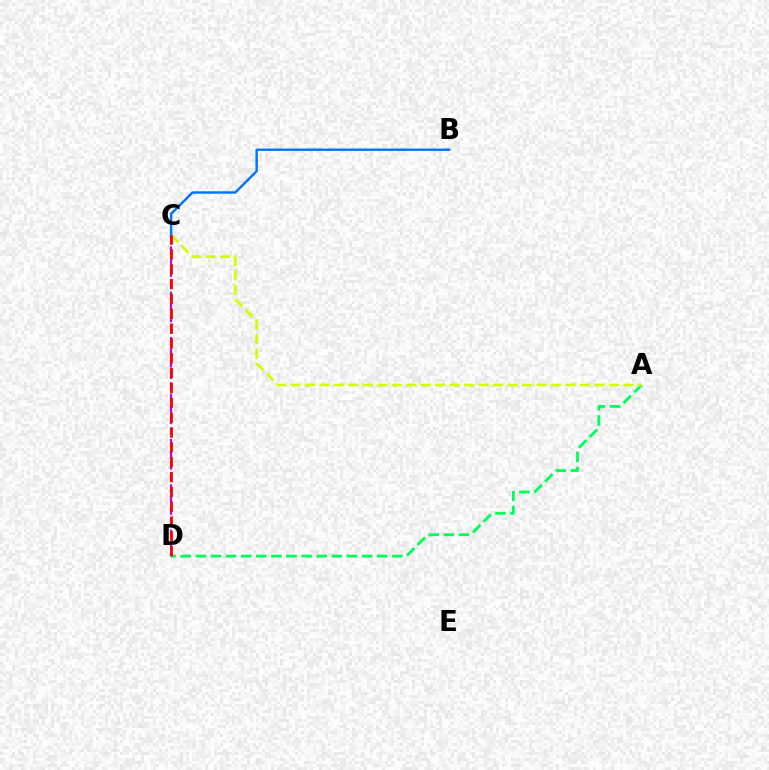{('A', 'D'): [{'color': '#00ff5c', 'line_style': 'dashed', 'thickness': 2.05}], ('C', 'D'): [{'color': '#b900ff', 'line_style': 'dashed', 'thickness': 1.54}, {'color': '#ff0000', 'line_style': 'dashed', 'thickness': 2.02}], ('A', 'C'): [{'color': '#d1ff00', 'line_style': 'dashed', 'thickness': 1.97}], ('B', 'C'): [{'color': '#0074ff', 'line_style': 'solid', 'thickness': 1.74}]}